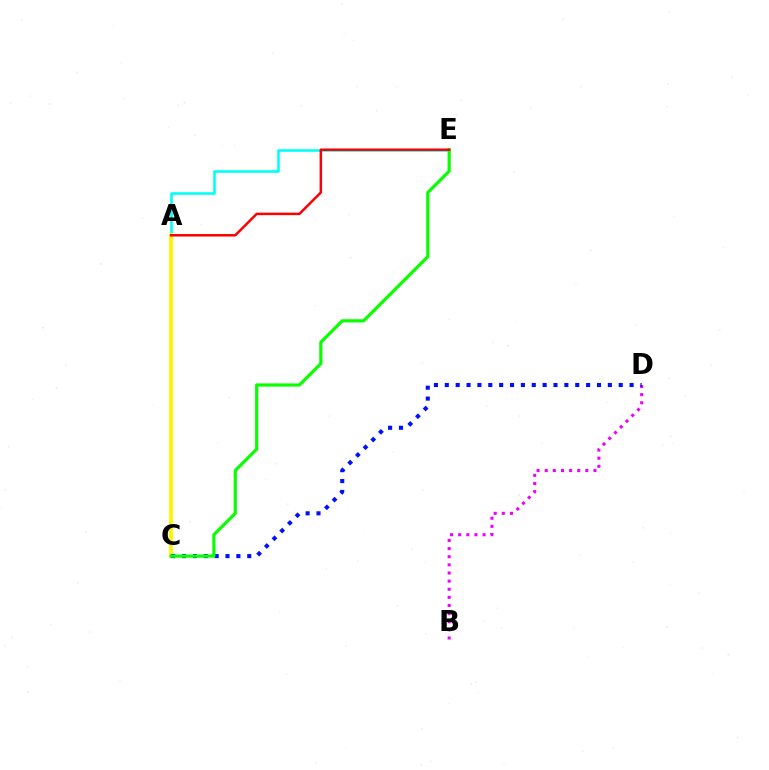{('A', 'E'): [{'color': '#00fff6', 'line_style': 'solid', 'thickness': 1.87}, {'color': '#ff0000', 'line_style': 'solid', 'thickness': 1.8}], ('B', 'D'): [{'color': '#ee00ff', 'line_style': 'dotted', 'thickness': 2.21}], ('A', 'C'): [{'color': '#fcf500', 'line_style': 'solid', 'thickness': 2.74}], ('C', 'D'): [{'color': '#0010ff', 'line_style': 'dotted', 'thickness': 2.95}], ('C', 'E'): [{'color': '#08ff00', 'line_style': 'solid', 'thickness': 2.29}]}